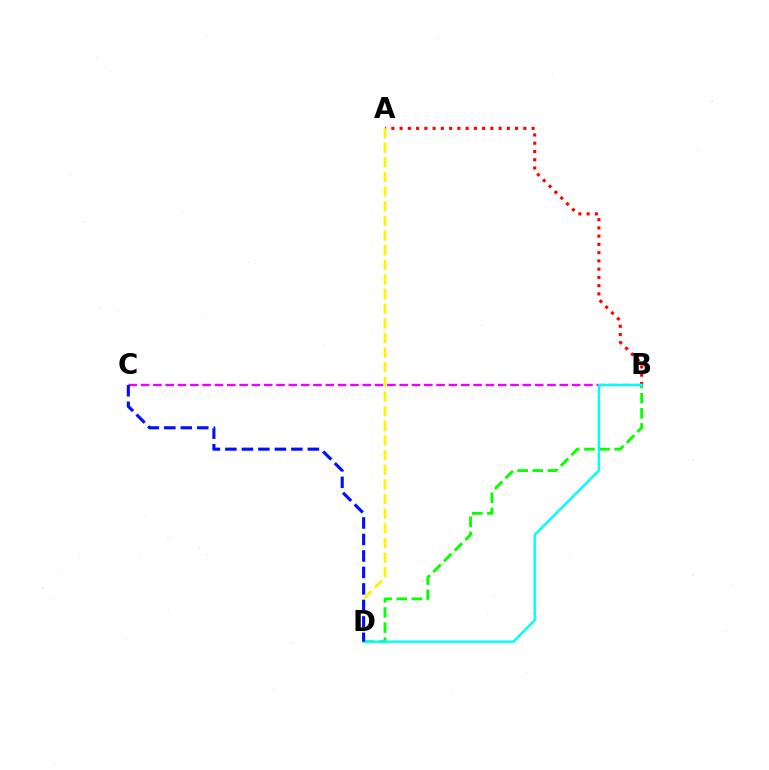{('A', 'B'): [{'color': '#ff0000', 'line_style': 'dotted', 'thickness': 2.24}], ('B', 'D'): [{'color': '#08ff00', 'line_style': 'dashed', 'thickness': 2.05}, {'color': '#00fff6', 'line_style': 'solid', 'thickness': 1.75}], ('B', 'C'): [{'color': '#ee00ff', 'line_style': 'dashed', 'thickness': 1.67}], ('A', 'D'): [{'color': '#fcf500', 'line_style': 'dashed', 'thickness': 1.99}], ('C', 'D'): [{'color': '#0010ff', 'line_style': 'dashed', 'thickness': 2.24}]}